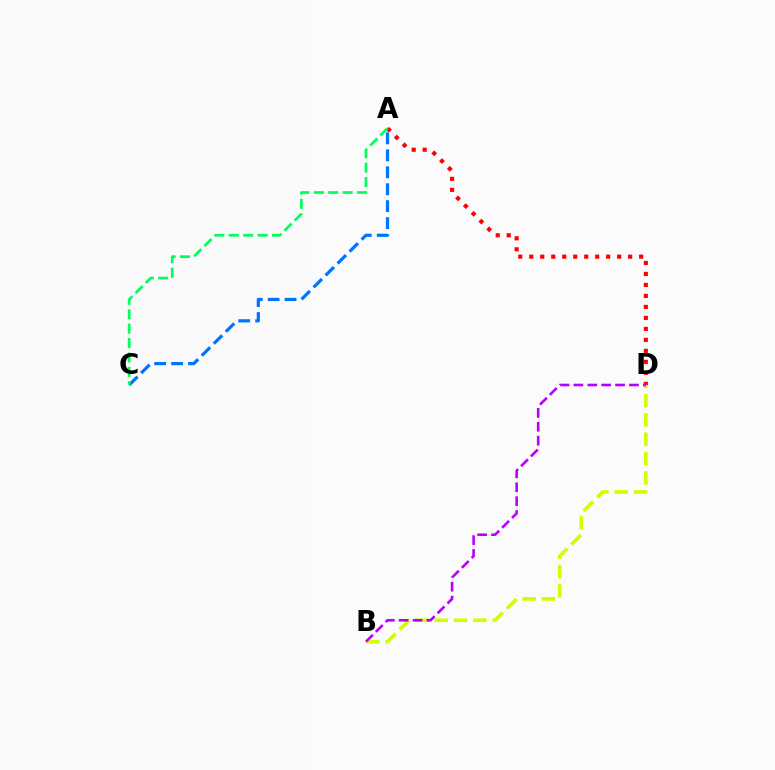{('A', 'C'): [{'color': '#0074ff', 'line_style': 'dashed', 'thickness': 2.3}, {'color': '#00ff5c', 'line_style': 'dashed', 'thickness': 1.96}], ('B', 'D'): [{'color': '#d1ff00', 'line_style': 'dashed', 'thickness': 2.63}, {'color': '#b900ff', 'line_style': 'dashed', 'thickness': 1.89}], ('A', 'D'): [{'color': '#ff0000', 'line_style': 'dotted', 'thickness': 2.99}]}